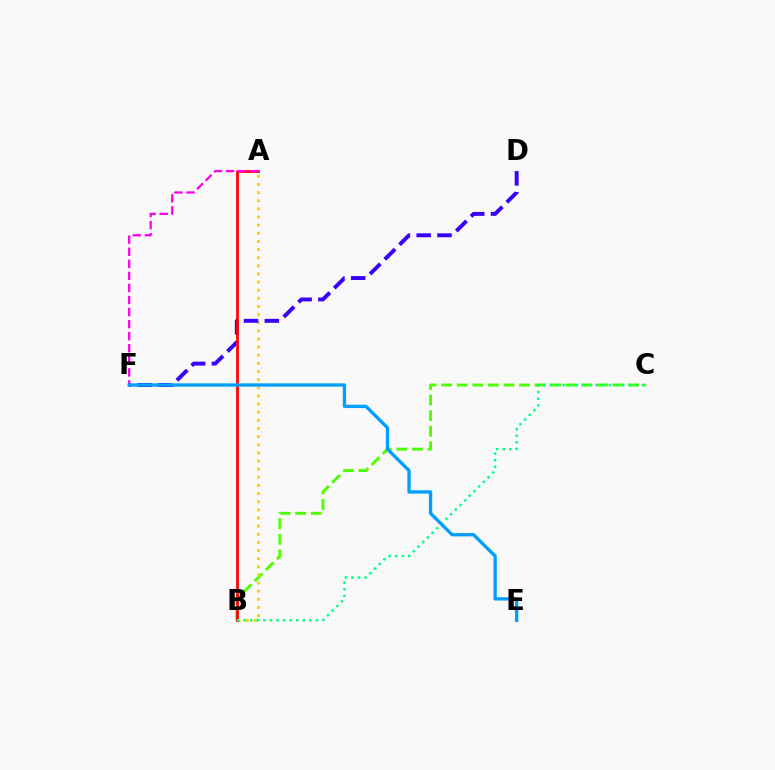{('B', 'C'): [{'color': '#4fff00', 'line_style': 'dashed', 'thickness': 2.12}, {'color': '#00ff86', 'line_style': 'dotted', 'thickness': 1.79}], ('A', 'B'): [{'color': '#ffd500', 'line_style': 'dotted', 'thickness': 2.21}, {'color': '#ff0000', 'line_style': 'solid', 'thickness': 1.98}], ('D', 'F'): [{'color': '#3700ff', 'line_style': 'dashed', 'thickness': 2.82}], ('A', 'F'): [{'color': '#ff00ed', 'line_style': 'dashed', 'thickness': 1.64}], ('E', 'F'): [{'color': '#009eff', 'line_style': 'solid', 'thickness': 2.39}]}